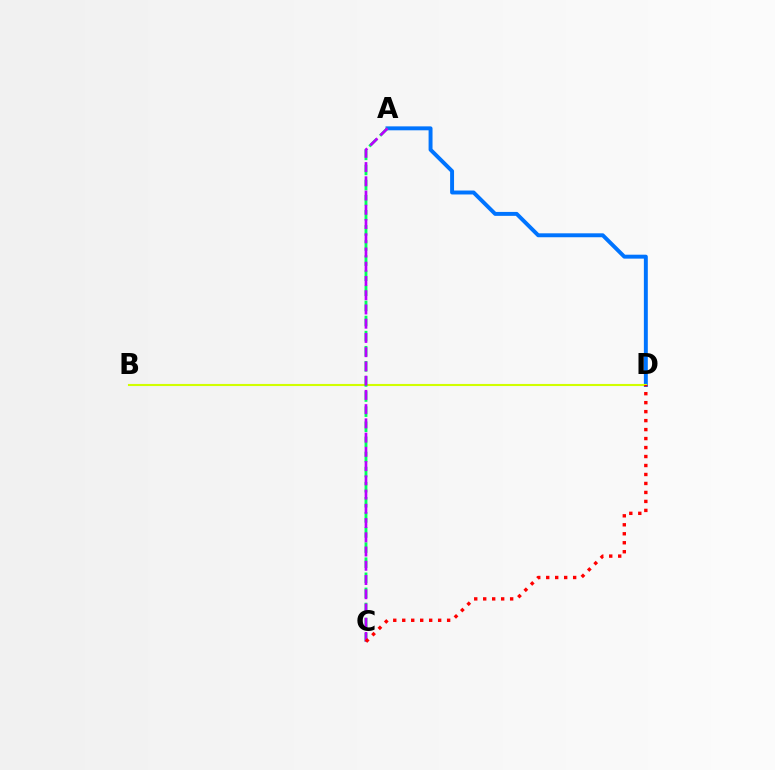{('A', 'D'): [{'color': '#0074ff', 'line_style': 'solid', 'thickness': 2.83}], ('B', 'D'): [{'color': '#d1ff00', 'line_style': 'solid', 'thickness': 1.52}], ('A', 'C'): [{'color': '#00ff5c', 'line_style': 'dashed', 'thickness': 2.05}, {'color': '#b900ff', 'line_style': 'dashed', 'thickness': 1.93}], ('C', 'D'): [{'color': '#ff0000', 'line_style': 'dotted', 'thickness': 2.44}]}